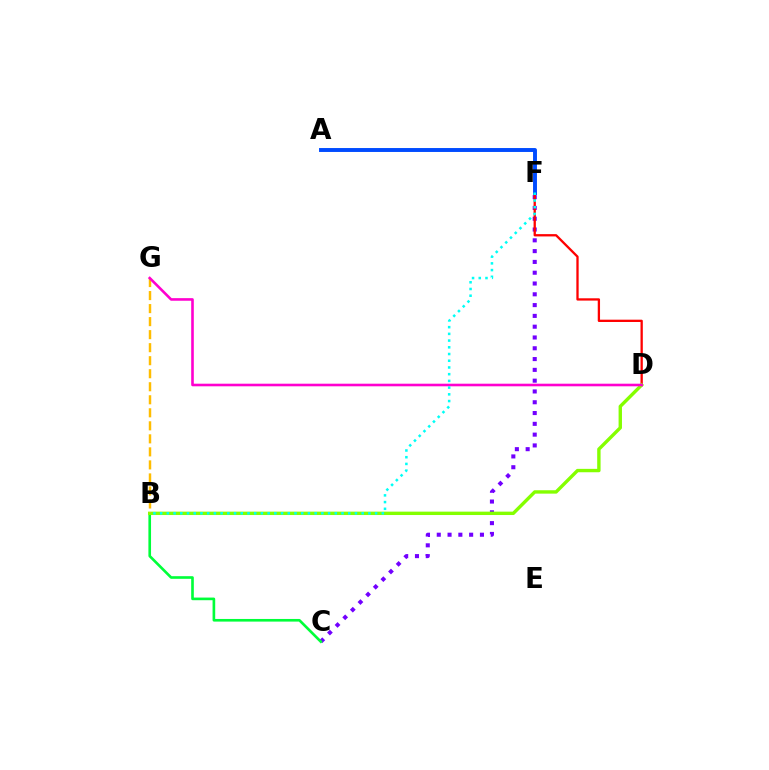{('C', 'F'): [{'color': '#7200ff', 'line_style': 'dotted', 'thickness': 2.93}], ('D', 'F'): [{'color': '#ff0000', 'line_style': 'solid', 'thickness': 1.66}], ('A', 'F'): [{'color': '#004bff', 'line_style': 'solid', 'thickness': 2.83}], ('B', 'C'): [{'color': '#00ff39', 'line_style': 'solid', 'thickness': 1.9}], ('B', 'D'): [{'color': '#84ff00', 'line_style': 'solid', 'thickness': 2.44}], ('B', 'G'): [{'color': '#ffbd00', 'line_style': 'dashed', 'thickness': 1.77}], ('D', 'G'): [{'color': '#ff00cf', 'line_style': 'solid', 'thickness': 1.87}], ('B', 'F'): [{'color': '#00fff6', 'line_style': 'dotted', 'thickness': 1.82}]}